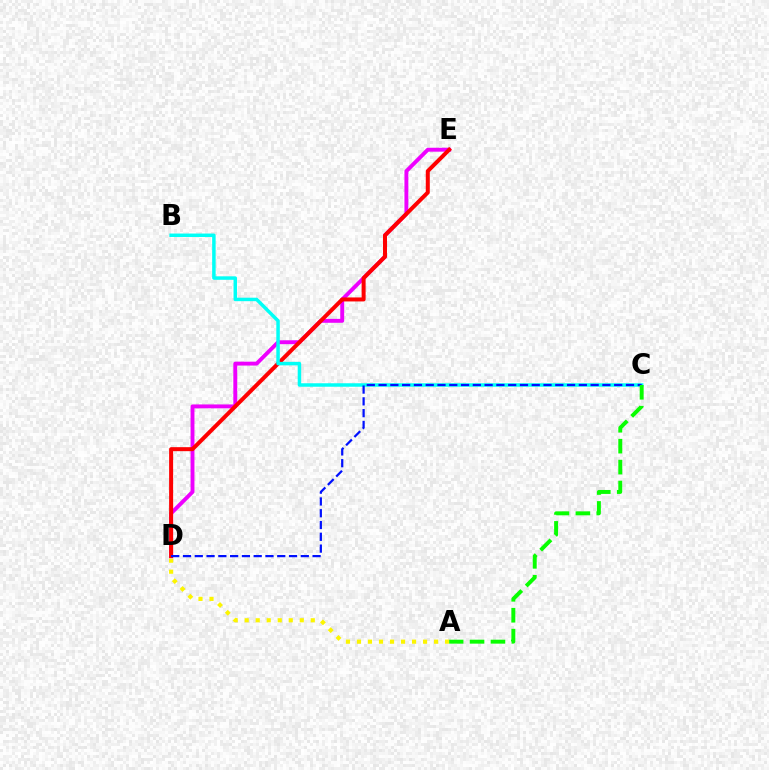{('A', 'D'): [{'color': '#fcf500', 'line_style': 'dotted', 'thickness': 2.99}], ('D', 'E'): [{'color': '#ee00ff', 'line_style': 'solid', 'thickness': 2.81}, {'color': '#ff0000', 'line_style': 'solid', 'thickness': 2.88}], ('B', 'C'): [{'color': '#00fff6', 'line_style': 'solid', 'thickness': 2.5}], ('C', 'D'): [{'color': '#0010ff', 'line_style': 'dashed', 'thickness': 1.6}], ('A', 'C'): [{'color': '#08ff00', 'line_style': 'dashed', 'thickness': 2.84}]}